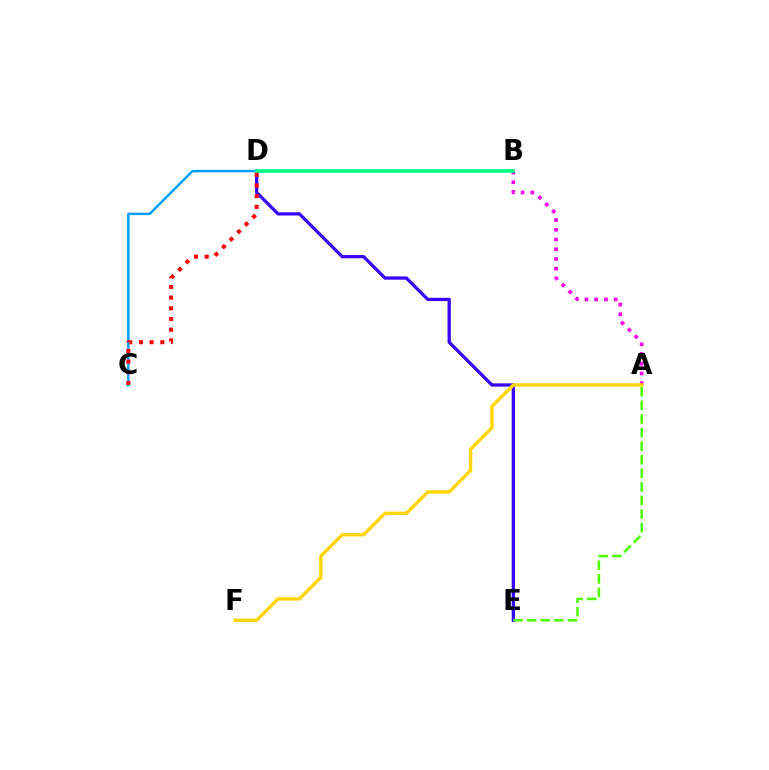{('A', 'B'): [{'color': '#ff00ed', 'line_style': 'dotted', 'thickness': 2.64}], ('D', 'E'): [{'color': '#3700ff', 'line_style': 'solid', 'thickness': 2.34}], ('A', 'E'): [{'color': '#4fff00', 'line_style': 'dashed', 'thickness': 1.85}], ('C', 'D'): [{'color': '#009eff', 'line_style': 'solid', 'thickness': 1.78}, {'color': '#ff0000', 'line_style': 'dotted', 'thickness': 2.9}], ('A', 'F'): [{'color': '#ffd500', 'line_style': 'solid', 'thickness': 2.44}], ('B', 'D'): [{'color': '#00ff86', 'line_style': 'solid', 'thickness': 2.63}]}